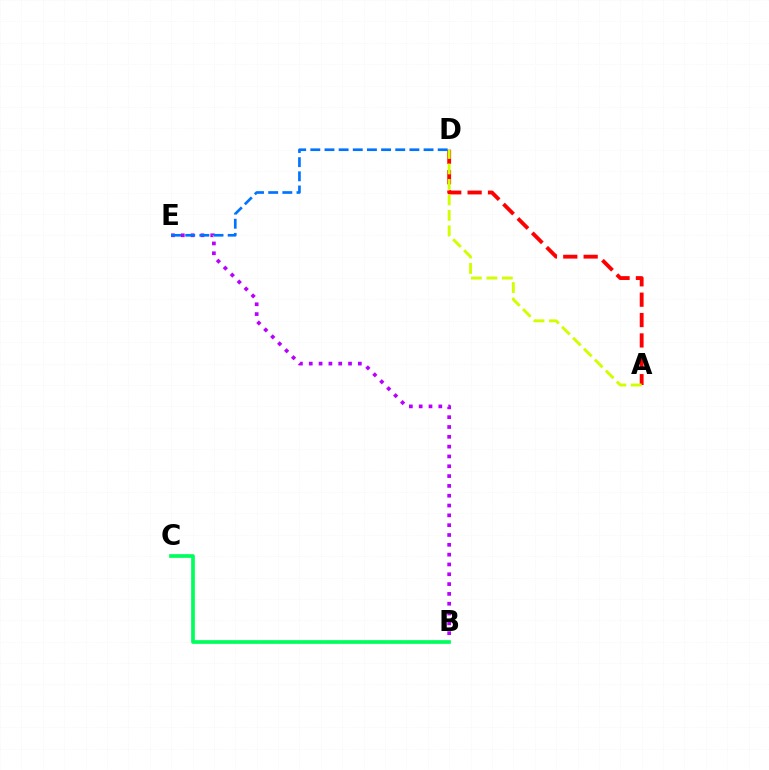{('A', 'D'): [{'color': '#ff0000', 'line_style': 'dashed', 'thickness': 2.77}, {'color': '#d1ff00', 'line_style': 'dashed', 'thickness': 2.1}], ('B', 'E'): [{'color': '#b900ff', 'line_style': 'dotted', 'thickness': 2.67}], ('B', 'C'): [{'color': '#00ff5c', 'line_style': 'solid', 'thickness': 2.66}], ('D', 'E'): [{'color': '#0074ff', 'line_style': 'dashed', 'thickness': 1.92}]}